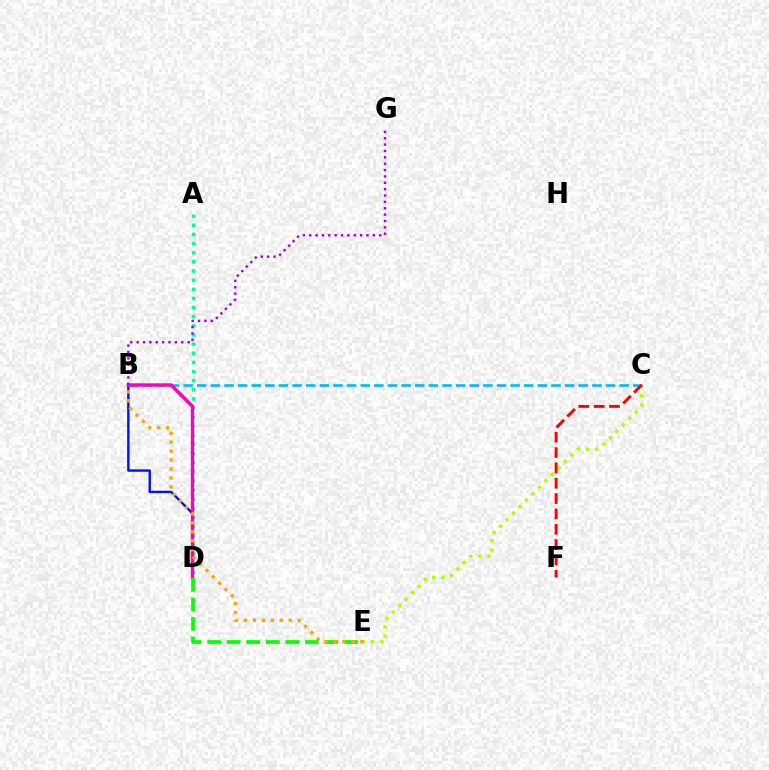{('B', 'D'): [{'color': '#0010ff', 'line_style': 'solid', 'thickness': 1.72}, {'color': '#ff00bd', 'line_style': 'solid', 'thickness': 2.44}], ('C', 'E'): [{'color': '#b3ff00', 'line_style': 'dotted', 'thickness': 2.48}], ('B', 'C'): [{'color': '#00b5ff', 'line_style': 'dashed', 'thickness': 1.85}], ('A', 'D'): [{'color': '#00ff9d', 'line_style': 'dotted', 'thickness': 2.48}], ('C', 'F'): [{'color': '#ff0000', 'line_style': 'dashed', 'thickness': 2.08}], ('D', 'E'): [{'color': '#08ff00', 'line_style': 'dashed', 'thickness': 2.66}], ('B', 'G'): [{'color': '#9b00ff', 'line_style': 'dotted', 'thickness': 1.73}], ('B', 'E'): [{'color': '#ffa500', 'line_style': 'dotted', 'thickness': 2.43}]}